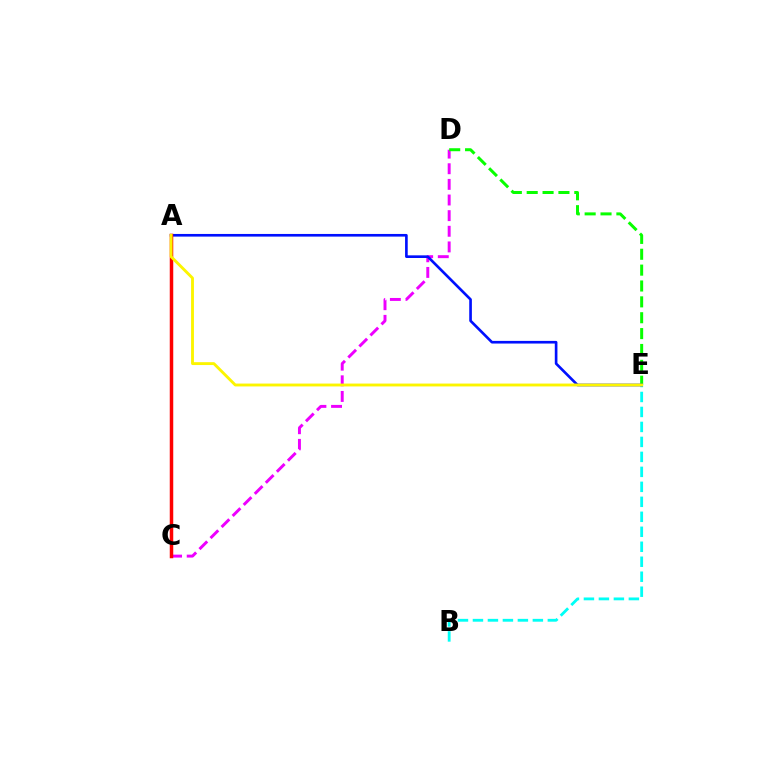{('C', 'D'): [{'color': '#ee00ff', 'line_style': 'dashed', 'thickness': 2.12}], ('B', 'E'): [{'color': '#00fff6', 'line_style': 'dashed', 'thickness': 2.04}], ('D', 'E'): [{'color': '#08ff00', 'line_style': 'dashed', 'thickness': 2.16}], ('A', 'E'): [{'color': '#0010ff', 'line_style': 'solid', 'thickness': 1.91}, {'color': '#fcf500', 'line_style': 'solid', 'thickness': 2.06}], ('A', 'C'): [{'color': '#ff0000', 'line_style': 'solid', 'thickness': 2.52}]}